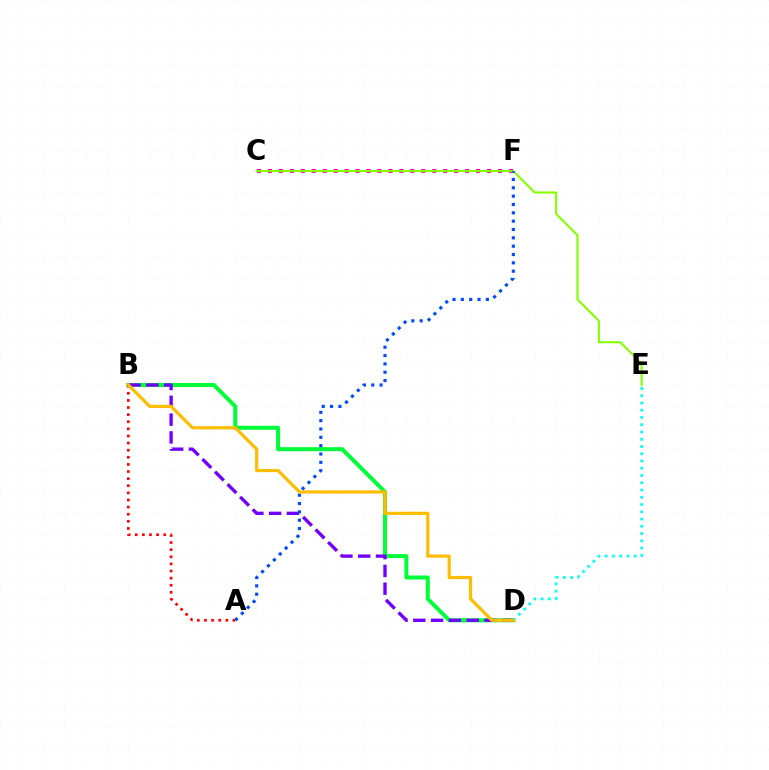{('B', 'D'): [{'color': '#00ff39', 'line_style': 'solid', 'thickness': 2.88}, {'color': '#7200ff', 'line_style': 'dashed', 'thickness': 2.42}, {'color': '#ffbd00', 'line_style': 'solid', 'thickness': 2.3}], ('D', 'E'): [{'color': '#00fff6', 'line_style': 'dotted', 'thickness': 1.97}], ('A', 'B'): [{'color': '#ff0000', 'line_style': 'dotted', 'thickness': 1.93}], ('C', 'F'): [{'color': '#ff00cf', 'line_style': 'dotted', 'thickness': 2.98}], ('C', 'E'): [{'color': '#84ff00', 'line_style': 'solid', 'thickness': 1.5}], ('A', 'F'): [{'color': '#004bff', 'line_style': 'dotted', 'thickness': 2.27}]}